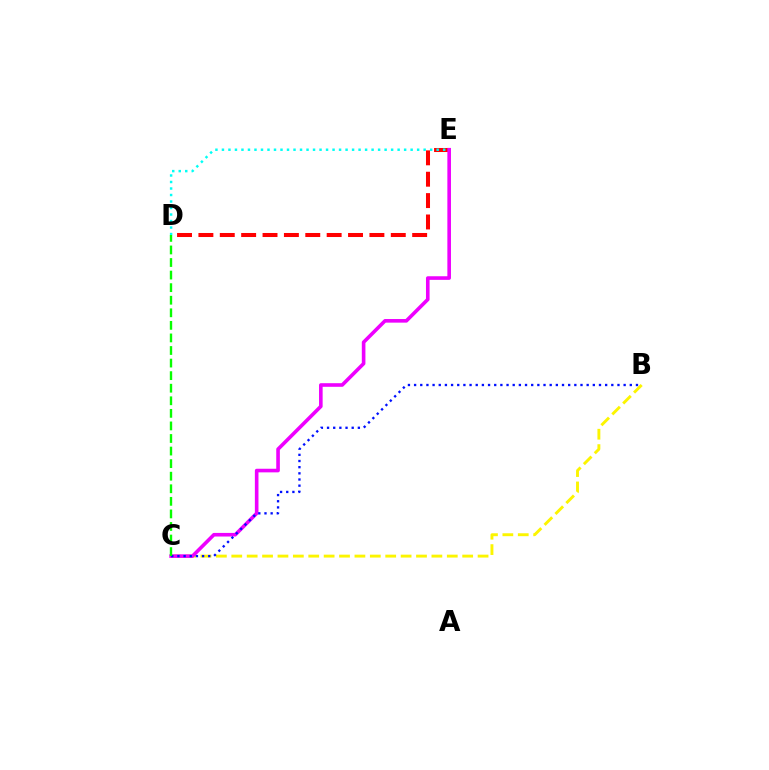{('B', 'C'): [{'color': '#fcf500', 'line_style': 'dashed', 'thickness': 2.09}, {'color': '#0010ff', 'line_style': 'dotted', 'thickness': 1.67}], ('D', 'E'): [{'color': '#ff0000', 'line_style': 'dashed', 'thickness': 2.9}, {'color': '#00fff6', 'line_style': 'dotted', 'thickness': 1.77}], ('C', 'E'): [{'color': '#ee00ff', 'line_style': 'solid', 'thickness': 2.6}], ('C', 'D'): [{'color': '#08ff00', 'line_style': 'dashed', 'thickness': 1.71}]}